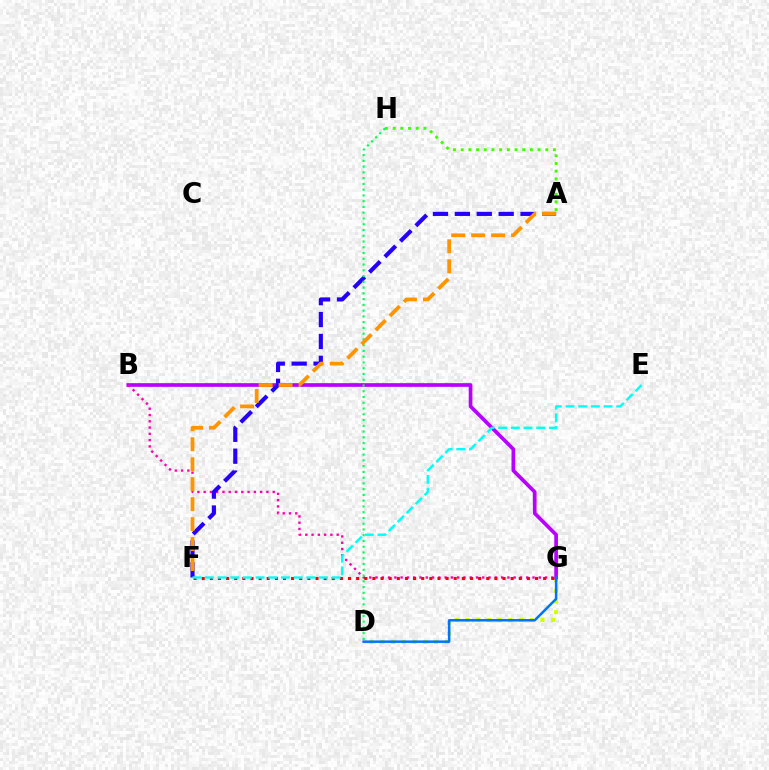{('D', 'G'): [{'color': '#d1ff00', 'line_style': 'dotted', 'thickness': 2.91}, {'color': '#0074ff', 'line_style': 'solid', 'thickness': 1.8}], ('B', 'G'): [{'color': '#b900ff', 'line_style': 'solid', 'thickness': 2.65}, {'color': '#ff00ac', 'line_style': 'dotted', 'thickness': 1.71}], ('A', 'F'): [{'color': '#2500ff', 'line_style': 'dashed', 'thickness': 2.98}, {'color': '#ff9400', 'line_style': 'dashed', 'thickness': 2.71}], ('D', 'H'): [{'color': '#00ff5c', 'line_style': 'dotted', 'thickness': 1.56}], ('A', 'H'): [{'color': '#3dff00', 'line_style': 'dotted', 'thickness': 2.09}], ('F', 'G'): [{'color': '#ff0000', 'line_style': 'dotted', 'thickness': 2.21}], ('E', 'F'): [{'color': '#00fff6', 'line_style': 'dashed', 'thickness': 1.72}]}